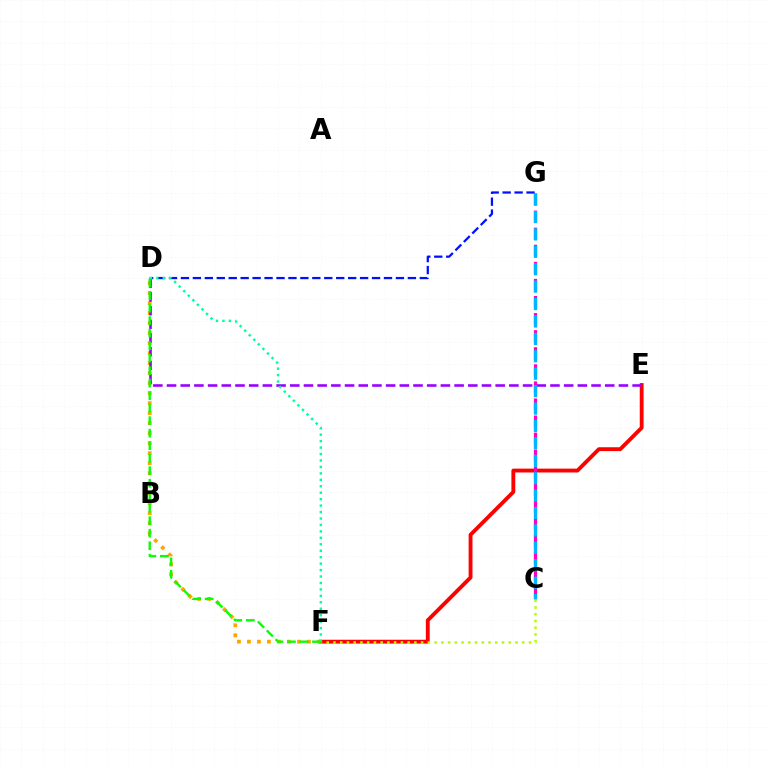{('E', 'F'): [{'color': '#ff0000', 'line_style': 'solid', 'thickness': 2.77}], ('C', 'G'): [{'color': '#ff00bd', 'line_style': 'dashed', 'thickness': 2.32}, {'color': '#00b5ff', 'line_style': 'dashed', 'thickness': 2.37}], ('D', 'G'): [{'color': '#0010ff', 'line_style': 'dashed', 'thickness': 1.62}], ('C', 'F'): [{'color': '#b3ff00', 'line_style': 'dotted', 'thickness': 1.83}], ('D', 'F'): [{'color': '#ffa500', 'line_style': 'dotted', 'thickness': 2.72}, {'color': '#00ff9d', 'line_style': 'dotted', 'thickness': 1.75}, {'color': '#08ff00', 'line_style': 'dashed', 'thickness': 1.7}], ('D', 'E'): [{'color': '#9b00ff', 'line_style': 'dashed', 'thickness': 1.86}]}